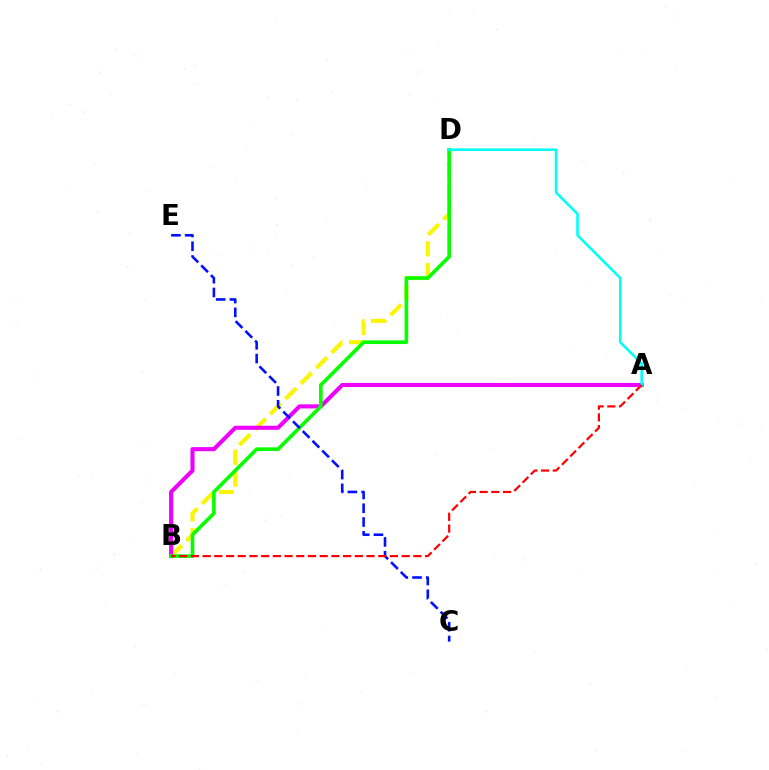{('B', 'D'): [{'color': '#fcf500', 'line_style': 'dashed', 'thickness': 2.95}, {'color': '#08ff00', 'line_style': 'solid', 'thickness': 2.62}], ('A', 'B'): [{'color': '#ee00ff', 'line_style': 'solid', 'thickness': 2.94}, {'color': '#ff0000', 'line_style': 'dashed', 'thickness': 1.59}], ('A', 'D'): [{'color': '#00fff6', 'line_style': 'solid', 'thickness': 1.86}], ('C', 'E'): [{'color': '#0010ff', 'line_style': 'dashed', 'thickness': 1.87}]}